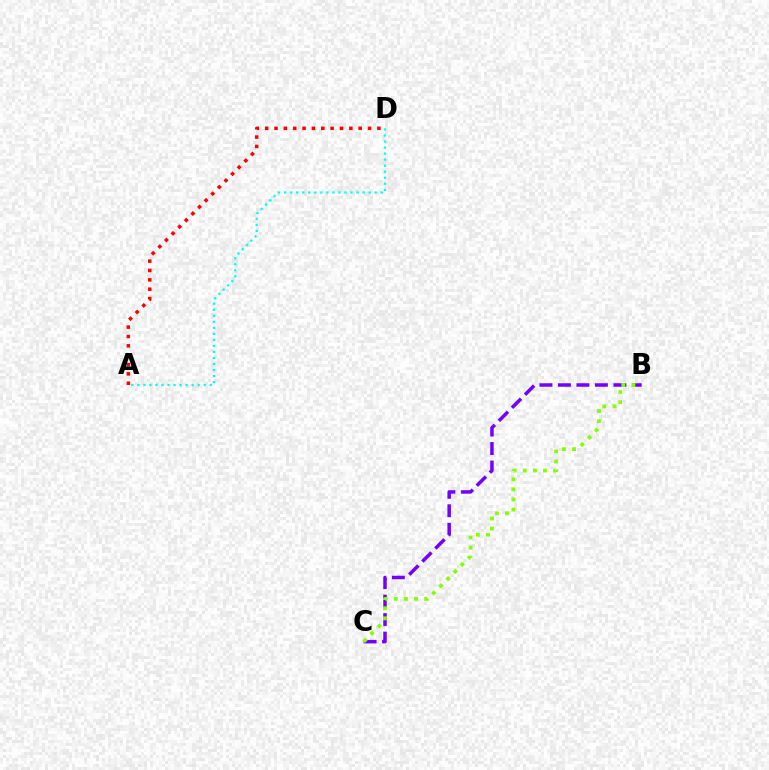{('A', 'D'): [{'color': '#ff0000', 'line_style': 'dotted', 'thickness': 2.54}, {'color': '#00fff6', 'line_style': 'dotted', 'thickness': 1.64}], ('B', 'C'): [{'color': '#7200ff', 'line_style': 'dashed', 'thickness': 2.51}, {'color': '#84ff00', 'line_style': 'dotted', 'thickness': 2.74}]}